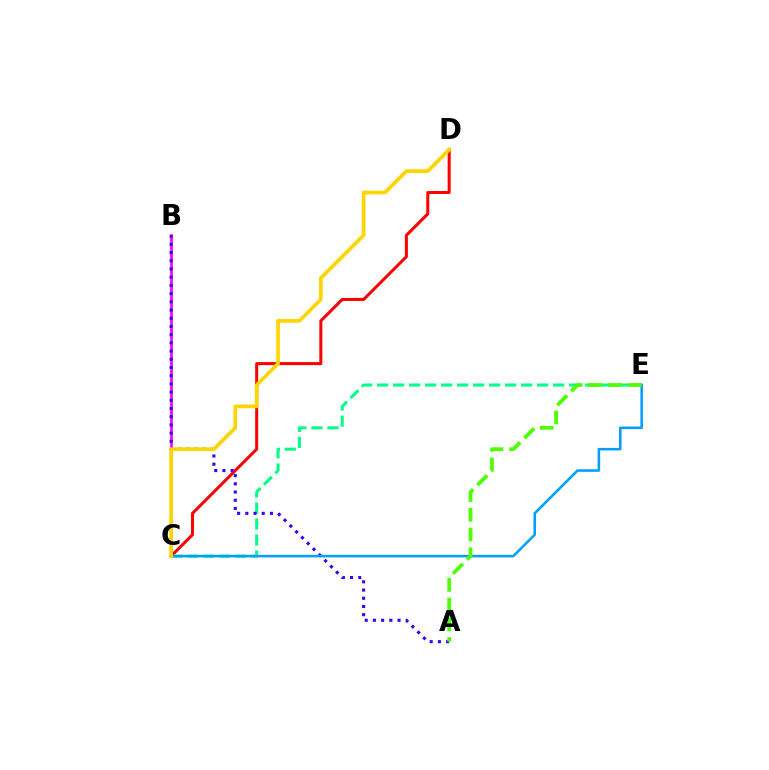{('B', 'C'): [{'color': '#ff00ed', 'line_style': 'solid', 'thickness': 1.93}], ('C', 'D'): [{'color': '#ff0000', 'line_style': 'solid', 'thickness': 2.17}, {'color': '#ffd500', 'line_style': 'solid', 'thickness': 2.67}], ('C', 'E'): [{'color': '#00ff86', 'line_style': 'dashed', 'thickness': 2.17}, {'color': '#009eff', 'line_style': 'solid', 'thickness': 1.83}], ('A', 'B'): [{'color': '#3700ff', 'line_style': 'dotted', 'thickness': 2.23}], ('A', 'E'): [{'color': '#4fff00', 'line_style': 'dashed', 'thickness': 2.68}]}